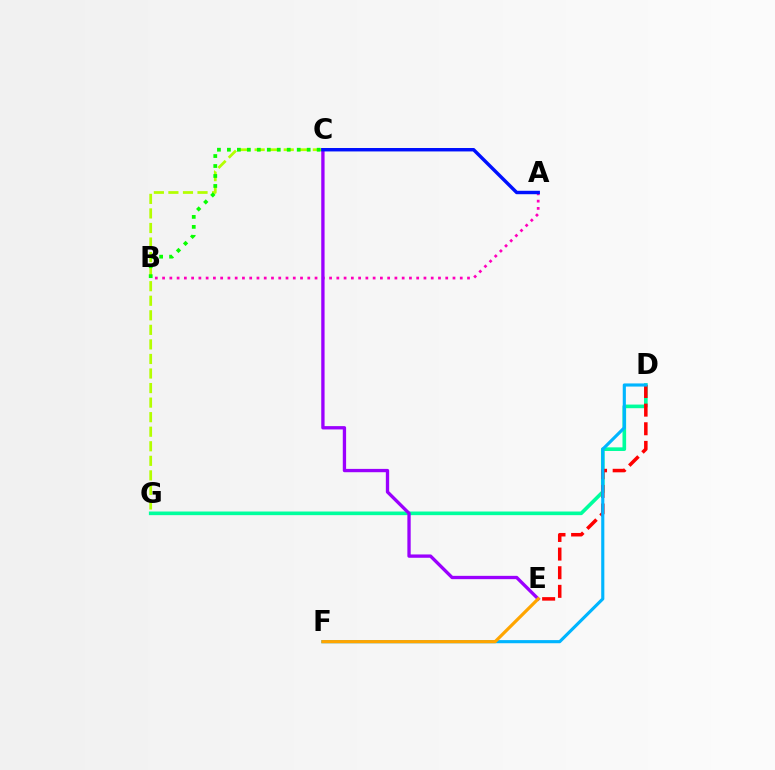{('D', 'G'): [{'color': '#00ff9d', 'line_style': 'solid', 'thickness': 2.61}], ('C', 'G'): [{'color': '#b3ff00', 'line_style': 'dashed', 'thickness': 1.98}], ('A', 'B'): [{'color': '#ff00bd', 'line_style': 'dotted', 'thickness': 1.97}], ('D', 'E'): [{'color': '#ff0000', 'line_style': 'dashed', 'thickness': 2.53}], ('D', 'F'): [{'color': '#00b5ff', 'line_style': 'solid', 'thickness': 2.26}], ('B', 'C'): [{'color': '#08ff00', 'line_style': 'dotted', 'thickness': 2.71}], ('C', 'E'): [{'color': '#9b00ff', 'line_style': 'solid', 'thickness': 2.39}], ('A', 'C'): [{'color': '#0010ff', 'line_style': 'solid', 'thickness': 2.47}], ('E', 'F'): [{'color': '#ffa500', 'line_style': 'solid', 'thickness': 2.3}]}